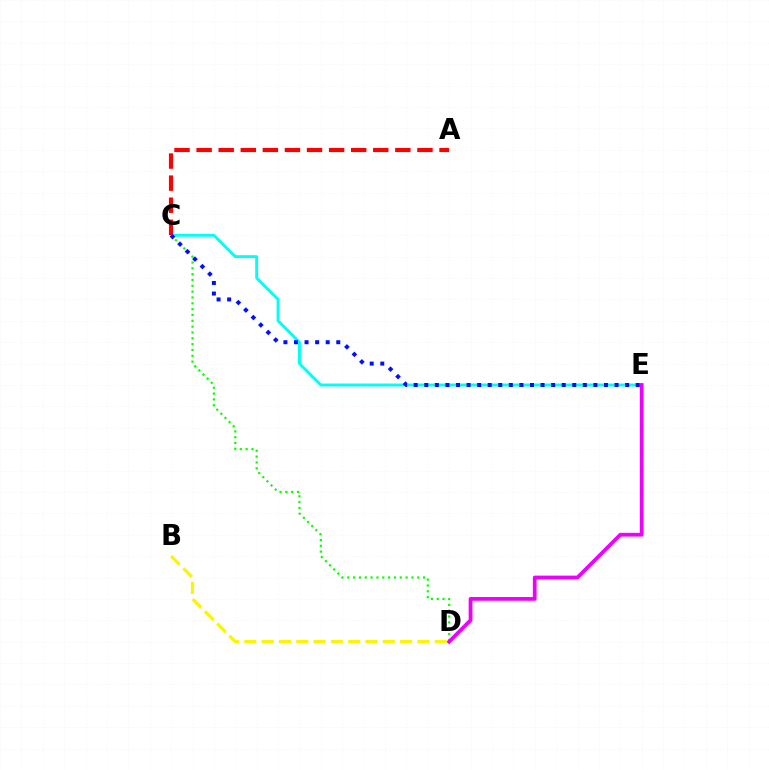{('C', 'E'): [{'color': '#00fff6', 'line_style': 'solid', 'thickness': 2.1}, {'color': '#0010ff', 'line_style': 'dotted', 'thickness': 2.87}], ('C', 'D'): [{'color': '#08ff00', 'line_style': 'dotted', 'thickness': 1.58}], ('D', 'E'): [{'color': '#ee00ff', 'line_style': 'solid', 'thickness': 2.7}], ('A', 'C'): [{'color': '#ff0000', 'line_style': 'dashed', 'thickness': 3.0}], ('B', 'D'): [{'color': '#fcf500', 'line_style': 'dashed', 'thickness': 2.35}]}